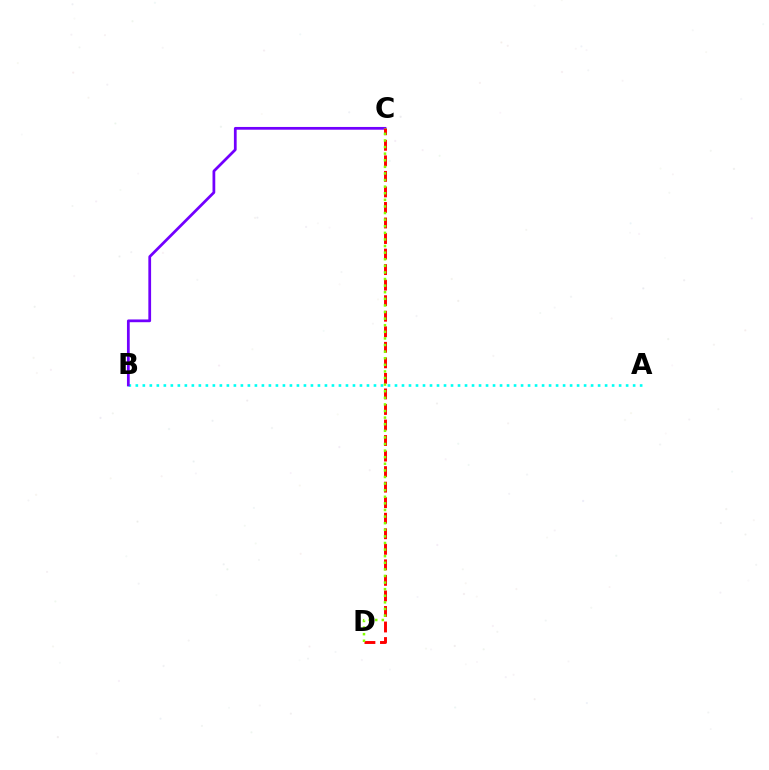{('A', 'B'): [{'color': '#00fff6', 'line_style': 'dotted', 'thickness': 1.9}], ('B', 'C'): [{'color': '#7200ff', 'line_style': 'solid', 'thickness': 1.98}], ('C', 'D'): [{'color': '#ff0000', 'line_style': 'dashed', 'thickness': 2.11}, {'color': '#84ff00', 'line_style': 'dotted', 'thickness': 1.79}]}